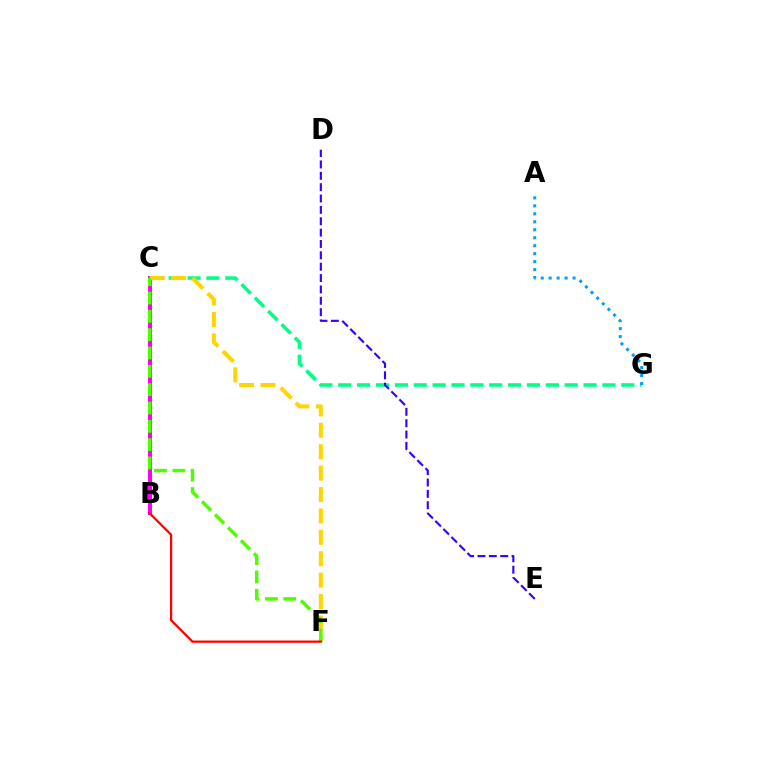{('B', 'C'): [{'color': '#ff00ed', 'line_style': 'solid', 'thickness': 2.88}], ('C', 'G'): [{'color': '#00ff86', 'line_style': 'dashed', 'thickness': 2.56}], ('A', 'G'): [{'color': '#009eff', 'line_style': 'dotted', 'thickness': 2.16}], ('C', 'F'): [{'color': '#ffd500', 'line_style': 'dashed', 'thickness': 2.91}, {'color': '#4fff00', 'line_style': 'dashed', 'thickness': 2.49}], ('D', 'E'): [{'color': '#3700ff', 'line_style': 'dashed', 'thickness': 1.54}], ('B', 'F'): [{'color': '#ff0000', 'line_style': 'solid', 'thickness': 1.62}]}